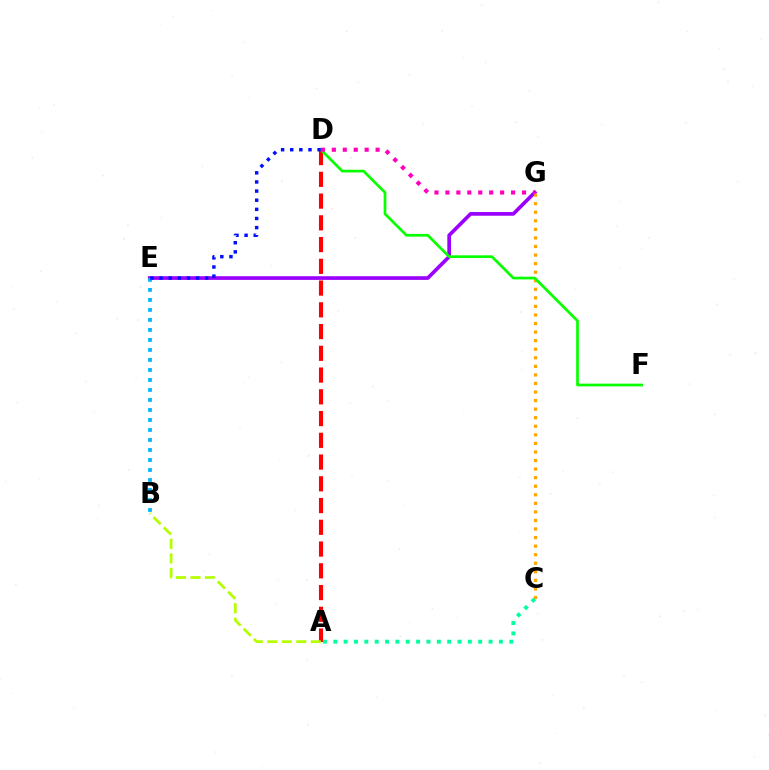{('E', 'G'): [{'color': '#9b00ff', 'line_style': 'solid', 'thickness': 2.65}], ('B', 'E'): [{'color': '#00b5ff', 'line_style': 'dotted', 'thickness': 2.72}], ('A', 'D'): [{'color': '#ff0000', 'line_style': 'dashed', 'thickness': 2.95}], ('C', 'G'): [{'color': '#ffa500', 'line_style': 'dotted', 'thickness': 2.33}], ('D', 'F'): [{'color': '#08ff00', 'line_style': 'solid', 'thickness': 1.94}], ('A', 'B'): [{'color': '#b3ff00', 'line_style': 'dashed', 'thickness': 1.97}], ('D', 'E'): [{'color': '#0010ff', 'line_style': 'dotted', 'thickness': 2.48}], ('A', 'C'): [{'color': '#00ff9d', 'line_style': 'dotted', 'thickness': 2.81}], ('D', 'G'): [{'color': '#ff00bd', 'line_style': 'dotted', 'thickness': 2.97}]}